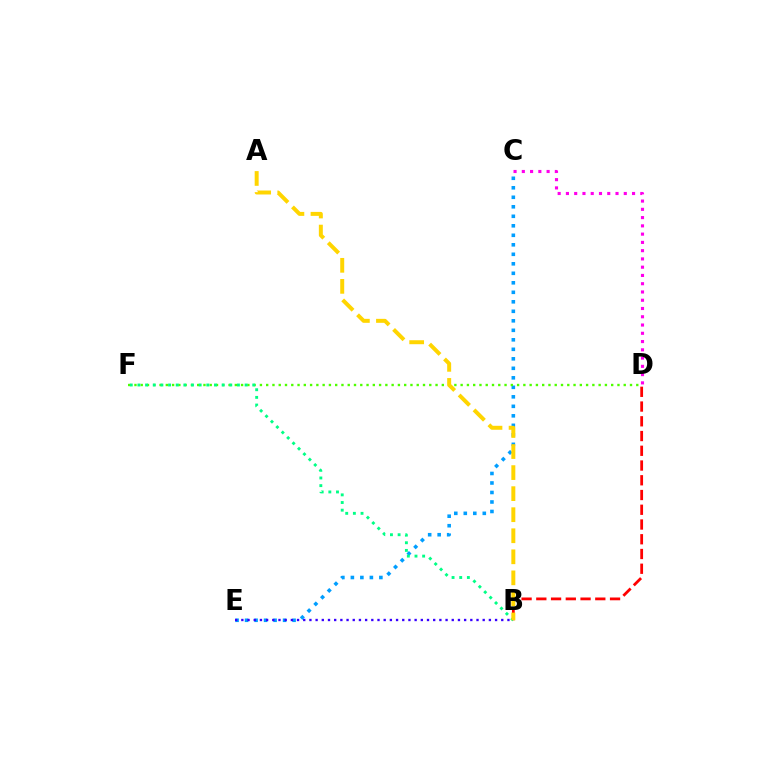{('C', 'D'): [{'color': '#ff00ed', 'line_style': 'dotted', 'thickness': 2.25}], ('C', 'E'): [{'color': '#009eff', 'line_style': 'dotted', 'thickness': 2.58}], ('D', 'F'): [{'color': '#4fff00', 'line_style': 'dotted', 'thickness': 1.7}], ('B', 'E'): [{'color': '#3700ff', 'line_style': 'dotted', 'thickness': 1.68}], ('B', 'D'): [{'color': '#ff0000', 'line_style': 'dashed', 'thickness': 2.0}], ('B', 'F'): [{'color': '#00ff86', 'line_style': 'dotted', 'thickness': 2.08}], ('A', 'B'): [{'color': '#ffd500', 'line_style': 'dashed', 'thickness': 2.86}]}